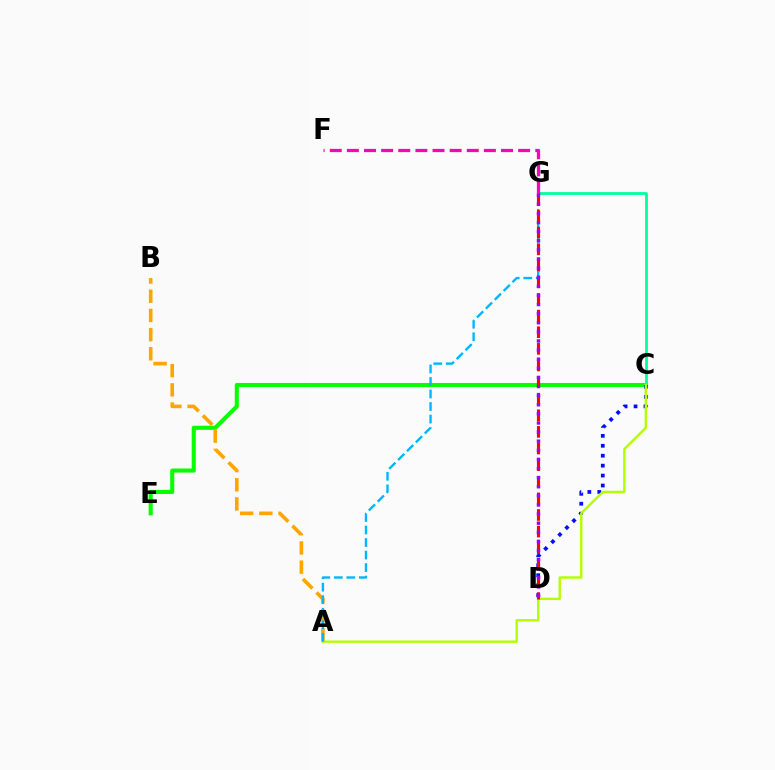{('C', 'E'): [{'color': '#08ff00', 'line_style': 'solid', 'thickness': 2.95}], ('C', 'G'): [{'color': '#00ff9d', 'line_style': 'solid', 'thickness': 1.99}], ('C', 'D'): [{'color': '#0010ff', 'line_style': 'dotted', 'thickness': 2.7}], ('A', 'B'): [{'color': '#ffa500', 'line_style': 'dashed', 'thickness': 2.61}], ('A', 'C'): [{'color': '#b3ff00', 'line_style': 'solid', 'thickness': 1.73}], ('A', 'G'): [{'color': '#00b5ff', 'line_style': 'dashed', 'thickness': 1.7}], ('D', 'G'): [{'color': '#ff0000', 'line_style': 'dashed', 'thickness': 2.26}, {'color': '#9b00ff', 'line_style': 'dotted', 'thickness': 2.48}], ('F', 'G'): [{'color': '#ff00bd', 'line_style': 'dashed', 'thickness': 2.33}]}